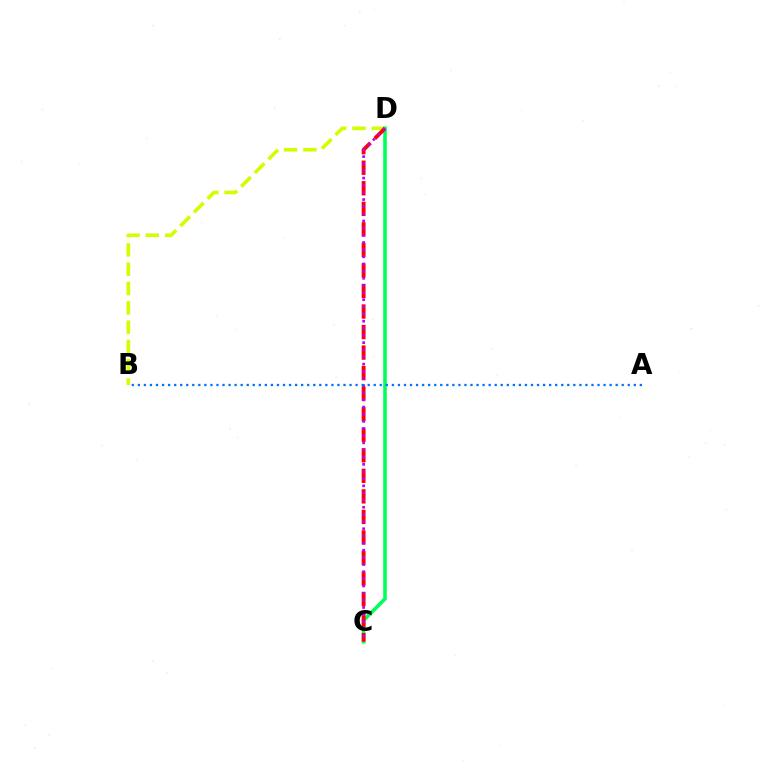{('B', 'D'): [{'color': '#d1ff00', 'line_style': 'dashed', 'thickness': 2.62}], ('C', 'D'): [{'color': '#00ff5c', 'line_style': 'solid', 'thickness': 2.59}, {'color': '#ff0000', 'line_style': 'dashed', 'thickness': 2.79}, {'color': '#b900ff', 'line_style': 'dotted', 'thickness': 1.94}], ('A', 'B'): [{'color': '#0074ff', 'line_style': 'dotted', 'thickness': 1.64}]}